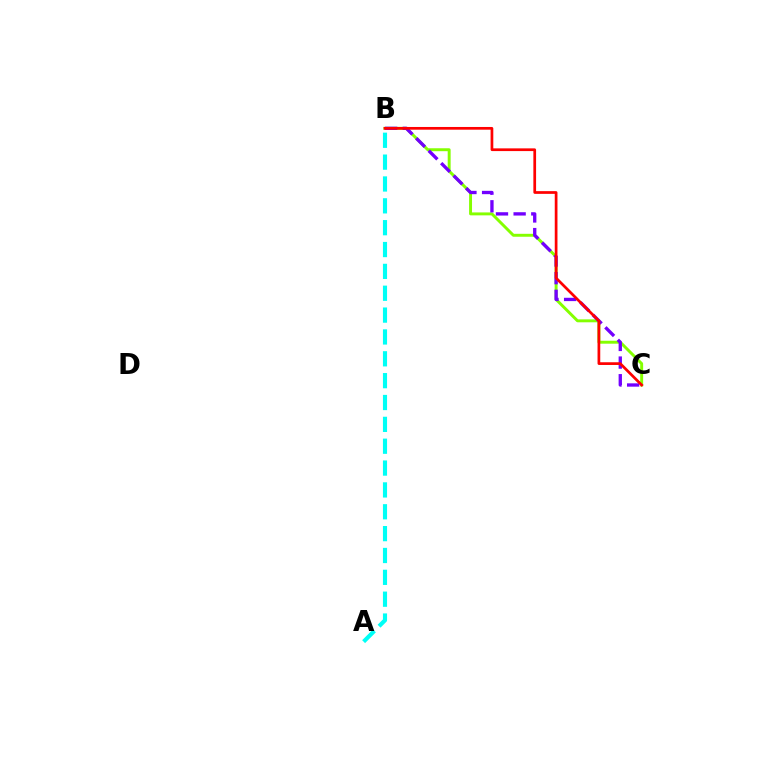{('B', 'C'): [{'color': '#84ff00', 'line_style': 'solid', 'thickness': 2.11}, {'color': '#7200ff', 'line_style': 'dashed', 'thickness': 2.4}, {'color': '#ff0000', 'line_style': 'solid', 'thickness': 1.96}], ('A', 'B'): [{'color': '#00fff6', 'line_style': 'dashed', 'thickness': 2.97}]}